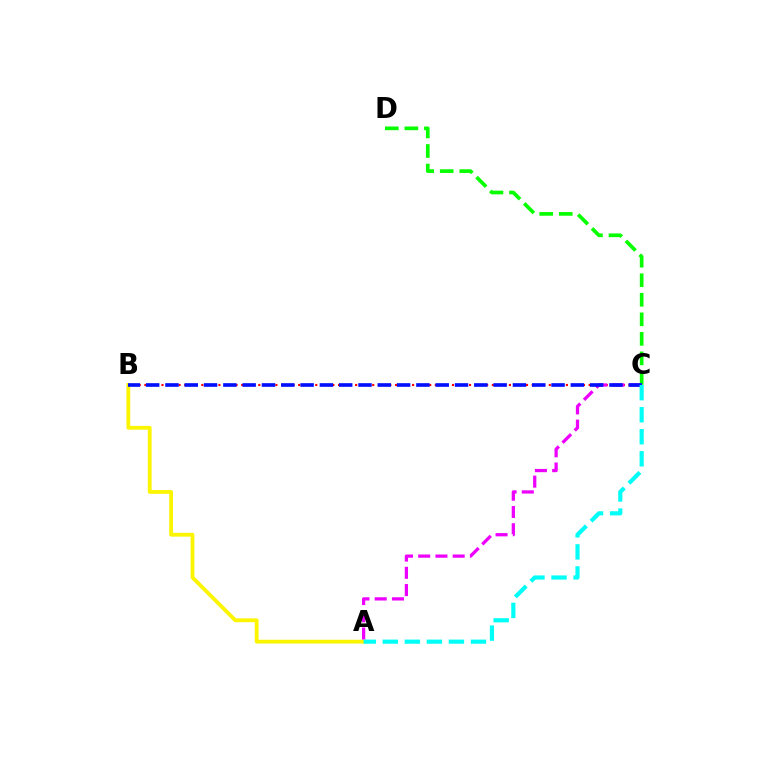{('C', 'D'): [{'color': '#08ff00', 'line_style': 'dashed', 'thickness': 2.65}], ('B', 'C'): [{'color': '#ff0000', 'line_style': 'dotted', 'thickness': 1.55}, {'color': '#0010ff', 'line_style': 'dashed', 'thickness': 2.62}], ('A', 'B'): [{'color': '#fcf500', 'line_style': 'solid', 'thickness': 2.74}], ('A', 'C'): [{'color': '#ee00ff', 'line_style': 'dashed', 'thickness': 2.34}, {'color': '#00fff6', 'line_style': 'dashed', 'thickness': 2.99}]}